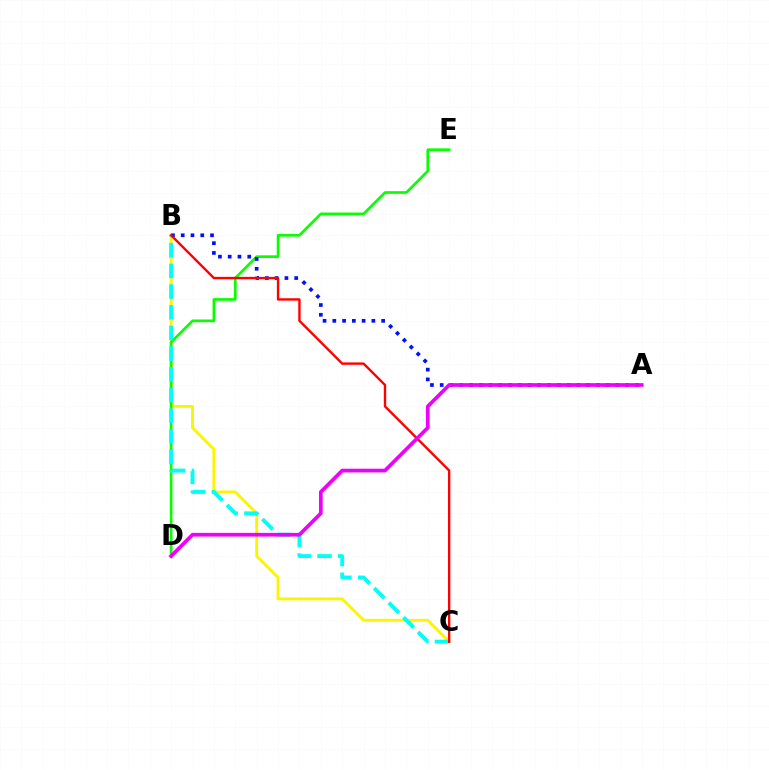{('B', 'C'): [{'color': '#fcf500', 'line_style': 'solid', 'thickness': 2.07}, {'color': '#00fff6', 'line_style': 'dashed', 'thickness': 2.81}, {'color': '#ff0000', 'line_style': 'solid', 'thickness': 1.72}], ('D', 'E'): [{'color': '#08ff00', 'line_style': 'solid', 'thickness': 1.92}], ('A', 'B'): [{'color': '#0010ff', 'line_style': 'dotted', 'thickness': 2.65}], ('A', 'D'): [{'color': '#ee00ff', 'line_style': 'solid', 'thickness': 2.66}]}